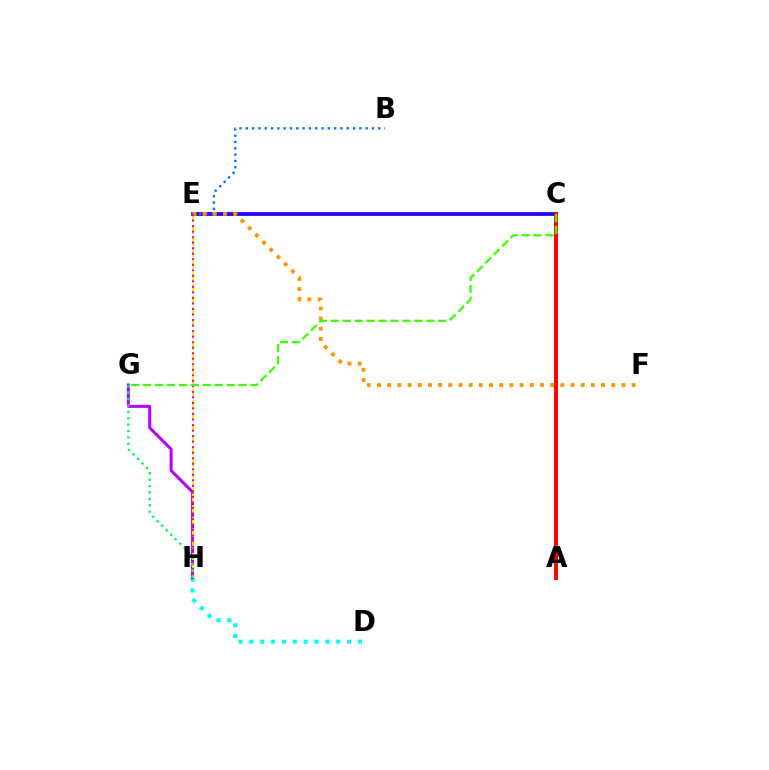{('C', 'E'): [{'color': '#2500ff', 'line_style': 'solid', 'thickness': 2.7}], ('D', 'H'): [{'color': '#00fff6', 'line_style': 'dotted', 'thickness': 2.95}], ('B', 'E'): [{'color': '#0074ff', 'line_style': 'dotted', 'thickness': 1.71}], ('E', 'F'): [{'color': '#ff9400', 'line_style': 'dotted', 'thickness': 2.77}], ('G', 'H'): [{'color': '#b900ff', 'line_style': 'solid', 'thickness': 2.17}, {'color': '#00ff5c', 'line_style': 'dotted', 'thickness': 1.74}], ('E', 'H'): [{'color': '#d1ff00', 'line_style': 'dashed', 'thickness': 1.58}, {'color': '#ff00ac', 'line_style': 'dotted', 'thickness': 1.5}], ('A', 'C'): [{'color': '#ff0000', 'line_style': 'solid', 'thickness': 2.81}], ('C', 'G'): [{'color': '#3dff00', 'line_style': 'dashed', 'thickness': 1.62}]}